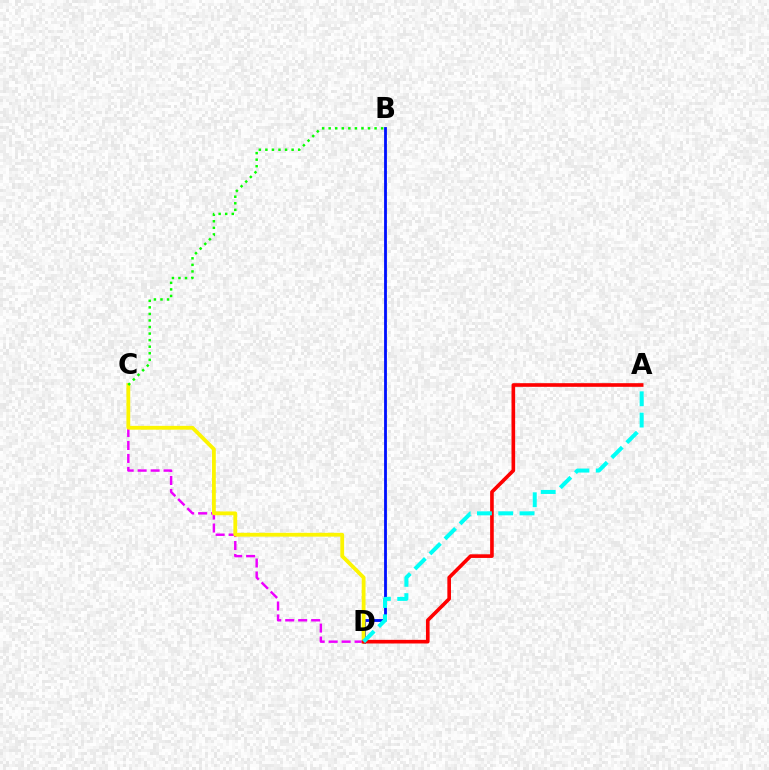{('B', 'D'): [{'color': '#0010ff', 'line_style': 'solid', 'thickness': 2.03}], ('C', 'D'): [{'color': '#ee00ff', 'line_style': 'dashed', 'thickness': 1.76}, {'color': '#fcf500', 'line_style': 'solid', 'thickness': 2.74}], ('B', 'C'): [{'color': '#08ff00', 'line_style': 'dotted', 'thickness': 1.78}], ('A', 'D'): [{'color': '#ff0000', 'line_style': 'solid', 'thickness': 2.61}, {'color': '#00fff6', 'line_style': 'dashed', 'thickness': 2.89}]}